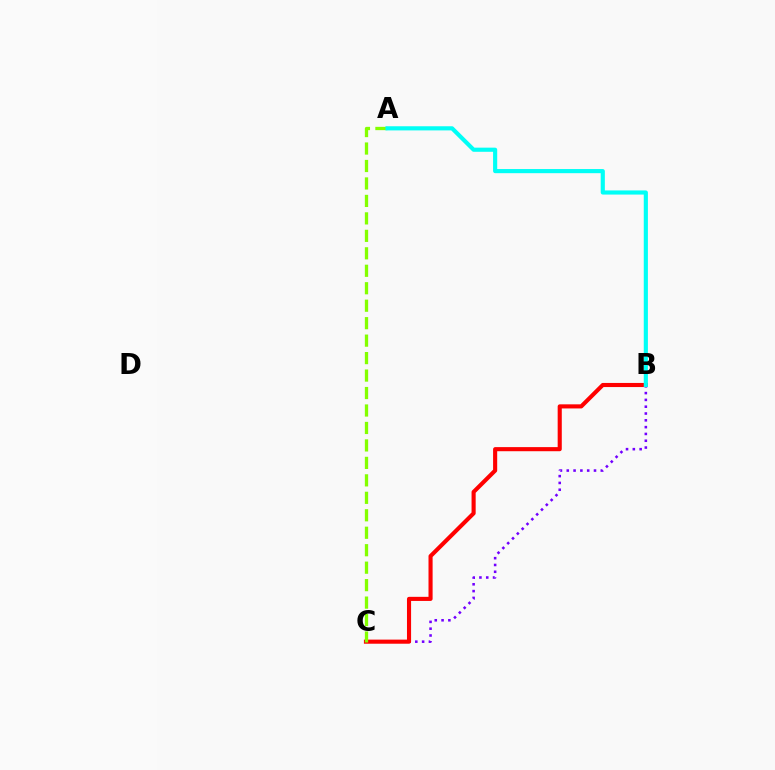{('B', 'C'): [{'color': '#7200ff', 'line_style': 'dotted', 'thickness': 1.85}, {'color': '#ff0000', 'line_style': 'solid', 'thickness': 2.96}], ('A', 'C'): [{'color': '#84ff00', 'line_style': 'dashed', 'thickness': 2.37}], ('A', 'B'): [{'color': '#00fff6', 'line_style': 'solid', 'thickness': 2.98}]}